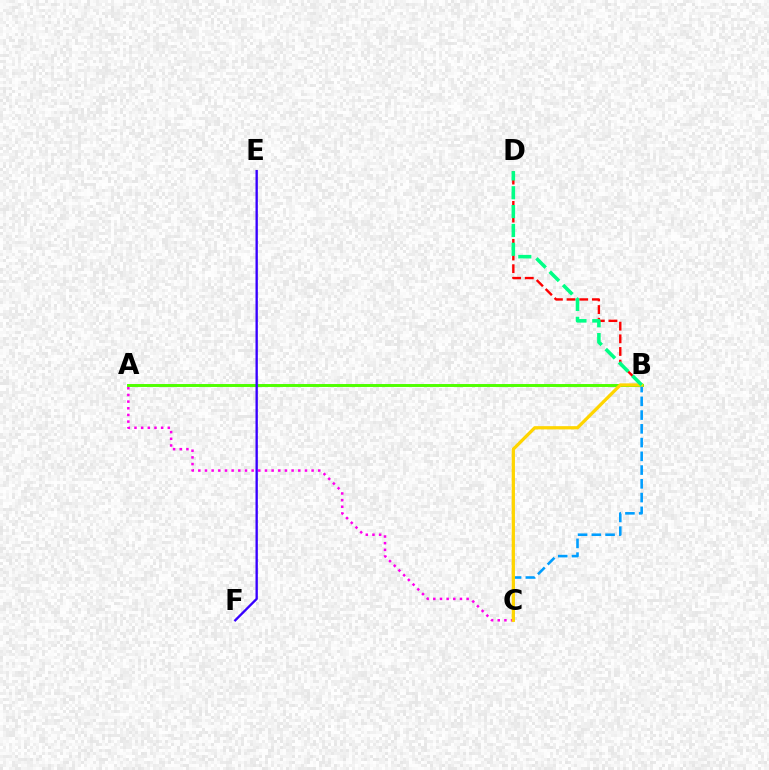{('A', 'C'): [{'color': '#ff00ed', 'line_style': 'dotted', 'thickness': 1.81}], ('A', 'B'): [{'color': '#4fff00', 'line_style': 'solid', 'thickness': 2.12}], ('E', 'F'): [{'color': '#3700ff', 'line_style': 'solid', 'thickness': 1.69}], ('B', 'C'): [{'color': '#009eff', 'line_style': 'dashed', 'thickness': 1.87}, {'color': '#ffd500', 'line_style': 'solid', 'thickness': 2.35}], ('B', 'D'): [{'color': '#ff0000', 'line_style': 'dashed', 'thickness': 1.72}, {'color': '#00ff86', 'line_style': 'dashed', 'thickness': 2.56}]}